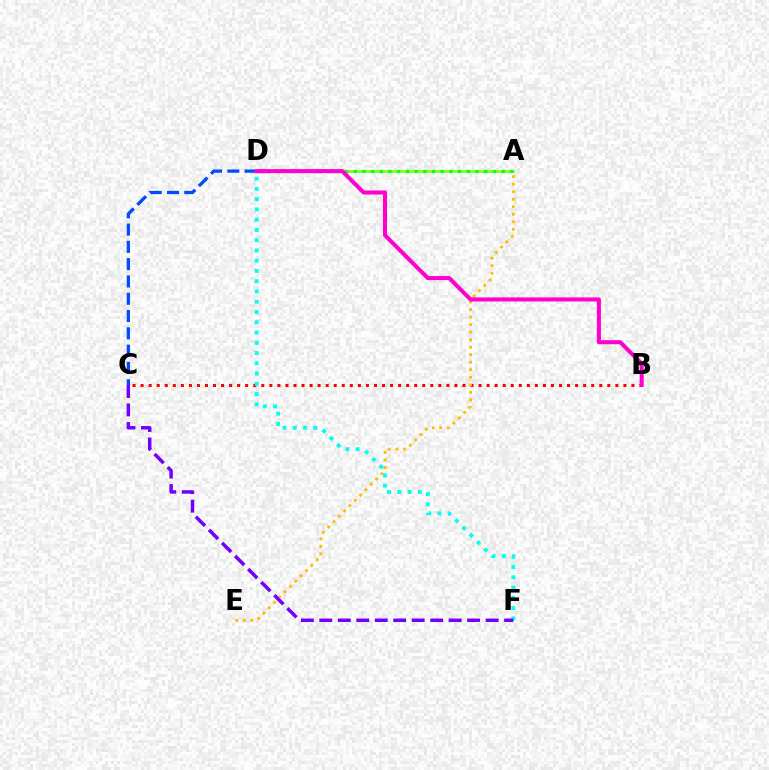{('A', 'D'): [{'color': '#84ff00', 'line_style': 'solid', 'thickness': 1.92}, {'color': '#00ff39', 'line_style': 'dotted', 'thickness': 2.37}], ('B', 'C'): [{'color': '#ff0000', 'line_style': 'dotted', 'thickness': 2.19}], ('A', 'E'): [{'color': '#ffbd00', 'line_style': 'dotted', 'thickness': 2.05}], ('C', 'D'): [{'color': '#004bff', 'line_style': 'dashed', 'thickness': 2.35}], ('D', 'F'): [{'color': '#00fff6', 'line_style': 'dotted', 'thickness': 2.79}], ('C', 'F'): [{'color': '#7200ff', 'line_style': 'dashed', 'thickness': 2.51}], ('B', 'D'): [{'color': '#ff00cf', 'line_style': 'solid', 'thickness': 2.92}]}